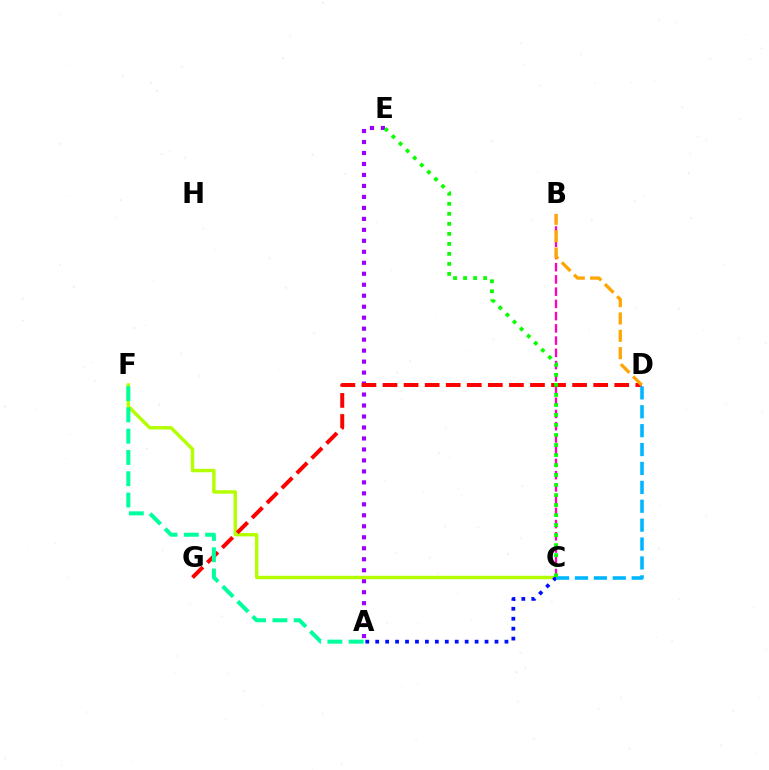{('B', 'C'): [{'color': '#ff00bd', 'line_style': 'dashed', 'thickness': 1.66}], ('A', 'E'): [{'color': '#9b00ff', 'line_style': 'dotted', 'thickness': 2.98}], ('C', 'F'): [{'color': '#b3ff00', 'line_style': 'solid', 'thickness': 2.46}], ('D', 'G'): [{'color': '#ff0000', 'line_style': 'dashed', 'thickness': 2.86}], ('B', 'D'): [{'color': '#ffa500', 'line_style': 'dashed', 'thickness': 2.36}], ('A', 'C'): [{'color': '#0010ff', 'line_style': 'dotted', 'thickness': 2.7}], ('A', 'F'): [{'color': '#00ff9d', 'line_style': 'dashed', 'thickness': 2.89}], ('C', 'D'): [{'color': '#00b5ff', 'line_style': 'dashed', 'thickness': 2.57}], ('C', 'E'): [{'color': '#08ff00', 'line_style': 'dotted', 'thickness': 2.72}]}